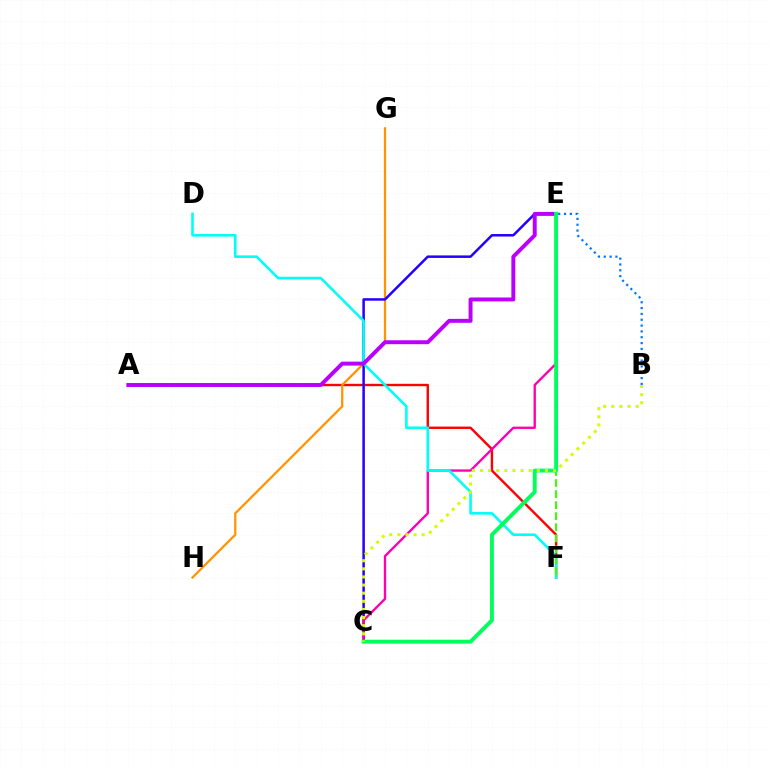{('A', 'F'): [{'color': '#ff0000', 'line_style': 'solid', 'thickness': 1.72}], ('G', 'H'): [{'color': '#ff9400', 'line_style': 'solid', 'thickness': 1.62}], ('C', 'E'): [{'color': '#2500ff', 'line_style': 'solid', 'thickness': 1.8}, {'color': '#ff00ac', 'line_style': 'solid', 'thickness': 1.69}, {'color': '#00ff5c', 'line_style': 'solid', 'thickness': 2.81}], ('B', 'E'): [{'color': '#0074ff', 'line_style': 'dotted', 'thickness': 1.58}], ('D', 'F'): [{'color': '#00fff6', 'line_style': 'solid', 'thickness': 1.88}], ('A', 'E'): [{'color': '#b900ff', 'line_style': 'solid', 'thickness': 2.83}], ('E', 'F'): [{'color': '#3dff00', 'line_style': 'dashed', 'thickness': 1.5}], ('B', 'C'): [{'color': '#d1ff00', 'line_style': 'dotted', 'thickness': 2.21}]}